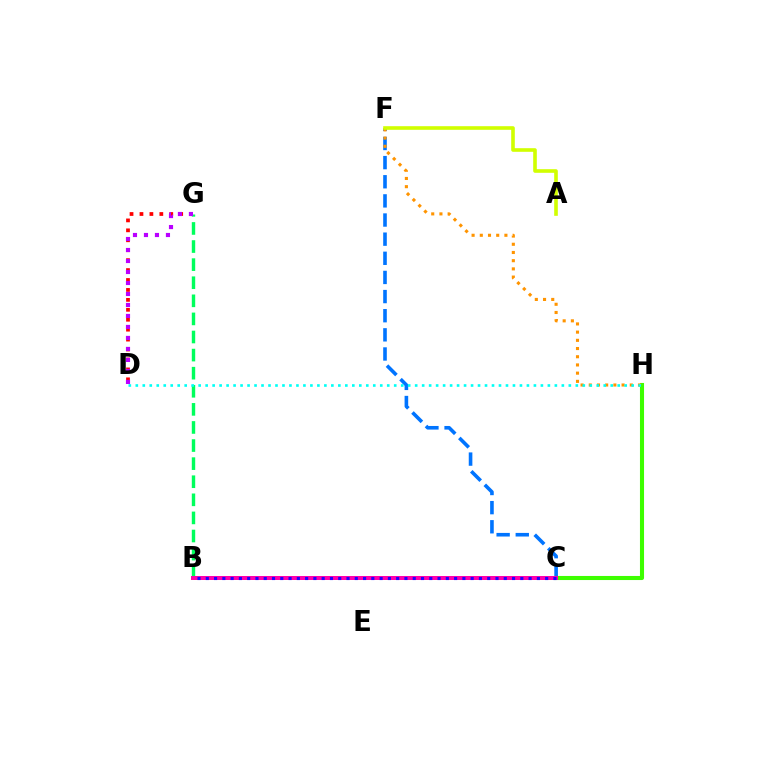{('C', 'F'): [{'color': '#0074ff', 'line_style': 'dashed', 'thickness': 2.6}], ('D', 'G'): [{'color': '#ff0000', 'line_style': 'dotted', 'thickness': 2.7}, {'color': '#b900ff', 'line_style': 'dotted', 'thickness': 2.99}], ('C', 'H'): [{'color': '#3dff00', 'line_style': 'solid', 'thickness': 2.94}], ('F', 'H'): [{'color': '#ff9400', 'line_style': 'dotted', 'thickness': 2.23}], ('A', 'F'): [{'color': '#d1ff00', 'line_style': 'solid', 'thickness': 2.6}], ('B', 'G'): [{'color': '#00ff5c', 'line_style': 'dashed', 'thickness': 2.46}], ('B', 'C'): [{'color': '#ff00ac', 'line_style': 'solid', 'thickness': 2.88}, {'color': '#2500ff', 'line_style': 'dotted', 'thickness': 2.25}], ('D', 'H'): [{'color': '#00fff6', 'line_style': 'dotted', 'thickness': 1.9}]}